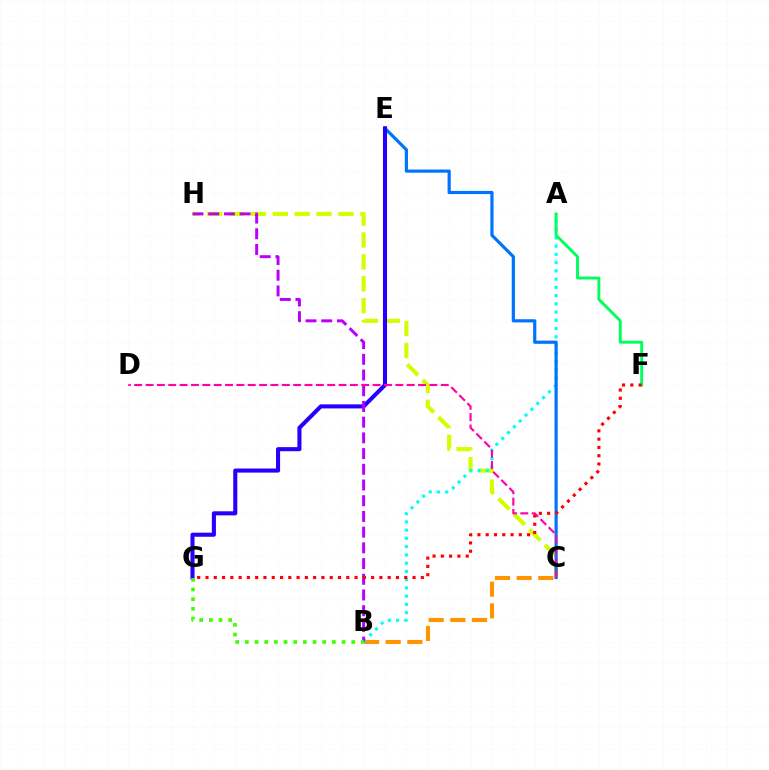{('B', 'C'): [{'color': '#ff9400', 'line_style': 'dashed', 'thickness': 2.94}], ('C', 'H'): [{'color': '#d1ff00', 'line_style': 'dashed', 'thickness': 2.97}], ('A', 'B'): [{'color': '#00fff6', 'line_style': 'dotted', 'thickness': 2.24}], ('C', 'E'): [{'color': '#0074ff', 'line_style': 'solid', 'thickness': 2.3}], ('A', 'F'): [{'color': '#00ff5c', 'line_style': 'solid', 'thickness': 2.1}], ('E', 'G'): [{'color': '#2500ff', 'line_style': 'solid', 'thickness': 2.93}], ('B', 'H'): [{'color': '#b900ff', 'line_style': 'dashed', 'thickness': 2.13}], ('B', 'G'): [{'color': '#3dff00', 'line_style': 'dotted', 'thickness': 2.63}], ('C', 'D'): [{'color': '#ff00ac', 'line_style': 'dashed', 'thickness': 1.54}], ('F', 'G'): [{'color': '#ff0000', 'line_style': 'dotted', 'thickness': 2.25}]}